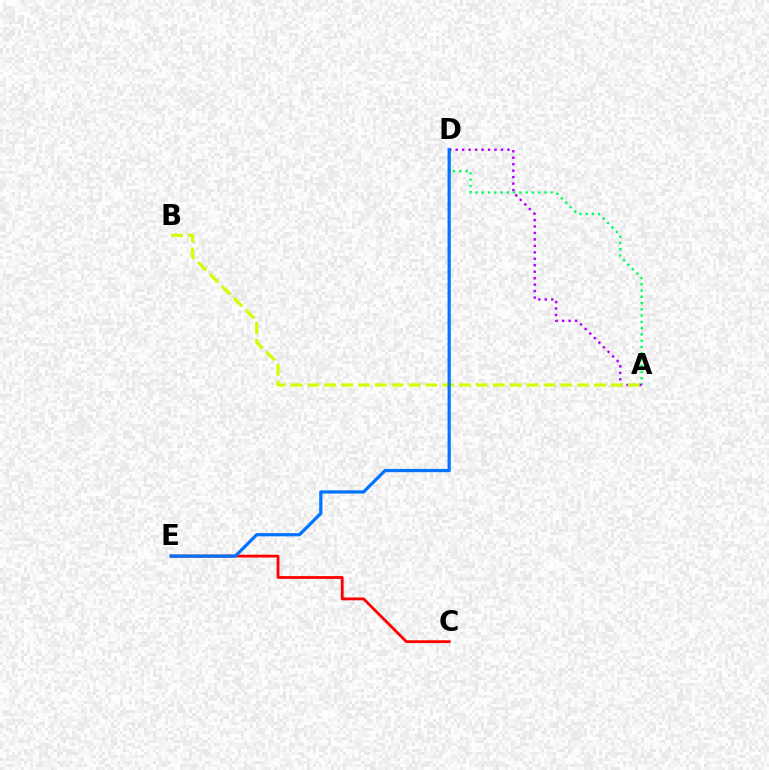{('A', 'D'): [{'color': '#00ff5c', 'line_style': 'dotted', 'thickness': 1.7}, {'color': '#b900ff', 'line_style': 'dotted', 'thickness': 1.76}], ('A', 'B'): [{'color': '#d1ff00', 'line_style': 'dashed', 'thickness': 2.29}], ('C', 'E'): [{'color': '#ff0000', 'line_style': 'solid', 'thickness': 2.02}], ('D', 'E'): [{'color': '#0074ff', 'line_style': 'solid', 'thickness': 2.32}]}